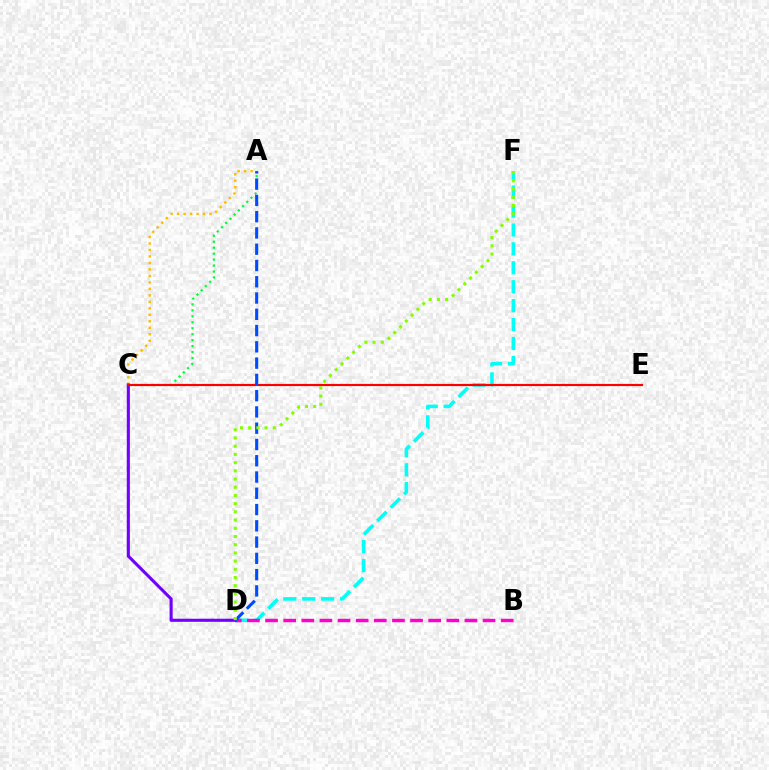{('D', 'F'): [{'color': '#00fff6', 'line_style': 'dashed', 'thickness': 2.57}, {'color': '#84ff00', 'line_style': 'dotted', 'thickness': 2.23}], ('A', 'C'): [{'color': '#00ff39', 'line_style': 'dotted', 'thickness': 1.62}, {'color': '#ffbd00', 'line_style': 'dotted', 'thickness': 1.76}], ('B', 'D'): [{'color': '#ff00cf', 'line_style': 'dashed', 'thickness': 2.46}], ('C', 'D'): [{'color': '#7200ff', 'line_style': 'solid', 'thickness': 2.23}], ('C', 'E'): [{'color': '#ff0000', 'line_style': 'solid', 'thickness': 1.56}], ('A', 'D'): [{'color': '#004bff', 'line_style': 'dashed', 'thickness': 2.21}]}